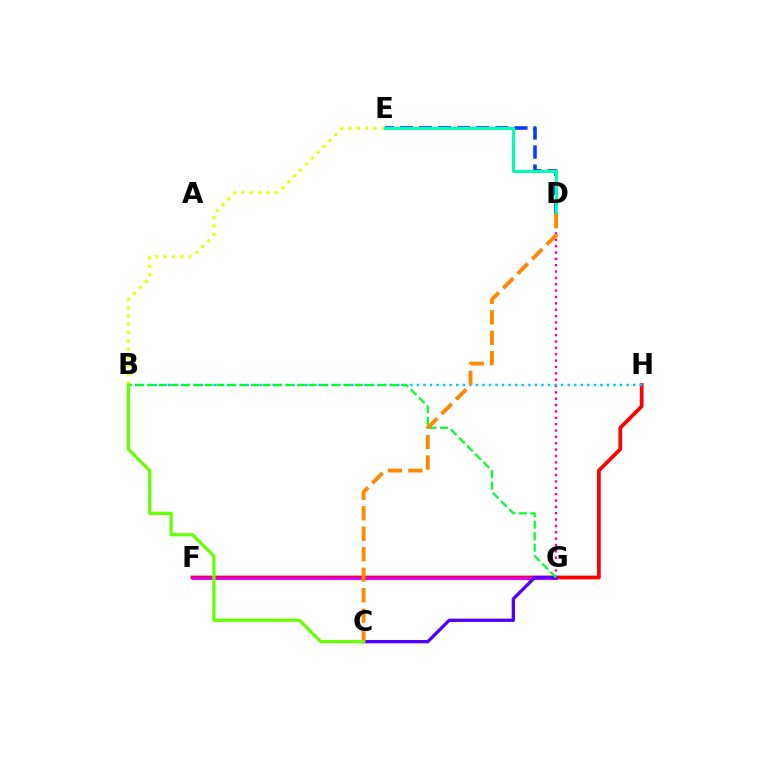{('D', 'E'): [{'color': '#003fff', 'line_style': 'dashed', 'thickness': 2.59}, {'color': '#00ffaf', 'line_style': 'solid', 'thickness': 2.22}], ('B', 'E'): [{'color': '#eeff00', 'line_style': 'dotted', 'thickness': 2.27}], ('F', 'H'): [{'color': '#ff0000', 'line_style': 'solid', 'thickness': 2.69}], ('D', 'G'): [{'color': '#ff00a0', 'line_style': 'dotted', 'thickness': 1.73}], ('F', 'G'): [{'color': '#d600ff', 'line_style': 'solid', 'thickness': 2.11}], ('C', 'G'): [{'color': '#4f00ff', 'line_style': 'solid', 'thickness': 2.38}], ('B', 'H'): [{'color': '#00c7ff', 'line_style': 'dotted', 'thickness': 1.78}], ('B', 'G'): [{'color': '#00ff27', 'line_style': 'dashed', 'thickness': 1.57}], ('C', 'D'): [{'color': '#ff8800', 'line_style': 'dashed', 'thickness': 2.78}], ('B', 'C'): [{'color': '#66ff00', 'line_style': 'solid', 'thickness': 2.31}]}